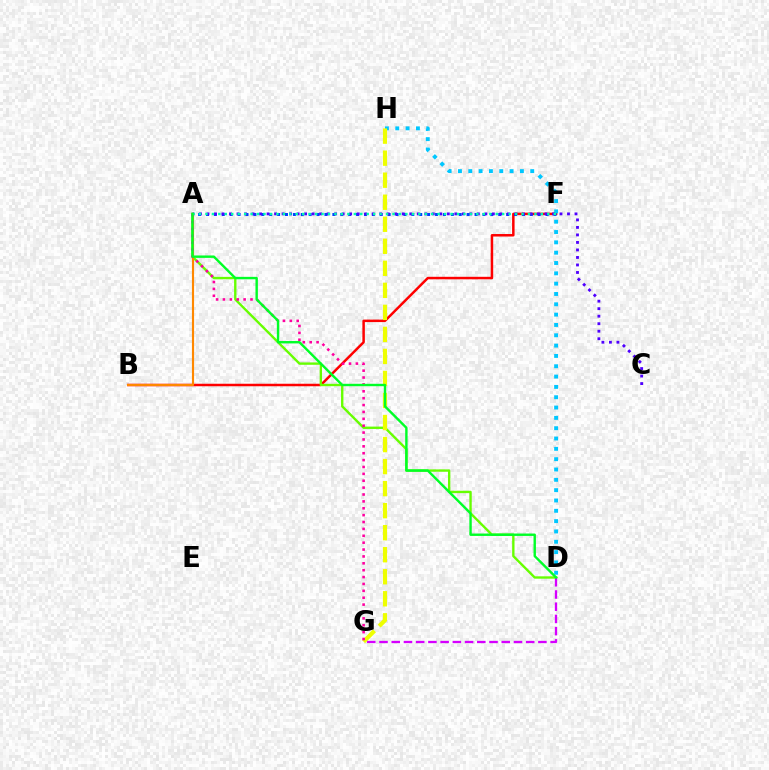{('B', 'F'): [{'color': '#ff0000', 'line_style': 'solid', 'thickness': 1.8}], ('A', 'D'): [{'color': '#66ff00', 'line_style': 'solid', 'thickness': 1.7}, {'color': '#00ff27', 'line_style': 'solid', 'thickness': 1.73}], ('A', 'F'): [{'color': '#003fff', 'line_style': 'dotted', 'thickness': 2.15}, {'color': '#00ffaf', 'line_style': 'dotted', 'thickness': 1.75}], ('D', 'H'): [{'color': '#00c7ff', 'line_style': 'dotted', 'thickness': 2.81}], ('A', 'B'): [{'color': '#ff8800', 'line_style': 'solid', 'thickness': 1.54}], ('A', 'C'): [{'color': '#4f00ff', 'line_style': 'dotted', 'thickness': 2.04}], ('G', 'H'): [{'color': '#eeff00', 'line_style': 'dashed', 'thickness': 2.99}], ('A', 'G'): [{'color': '#ff00a0', 'line_style': 'dotted', 'thickness': 1.87}], ('D', 'G'): [{'color': '#d600ff', 'line_style': 'dashed', 'thickness': 1.66}]}